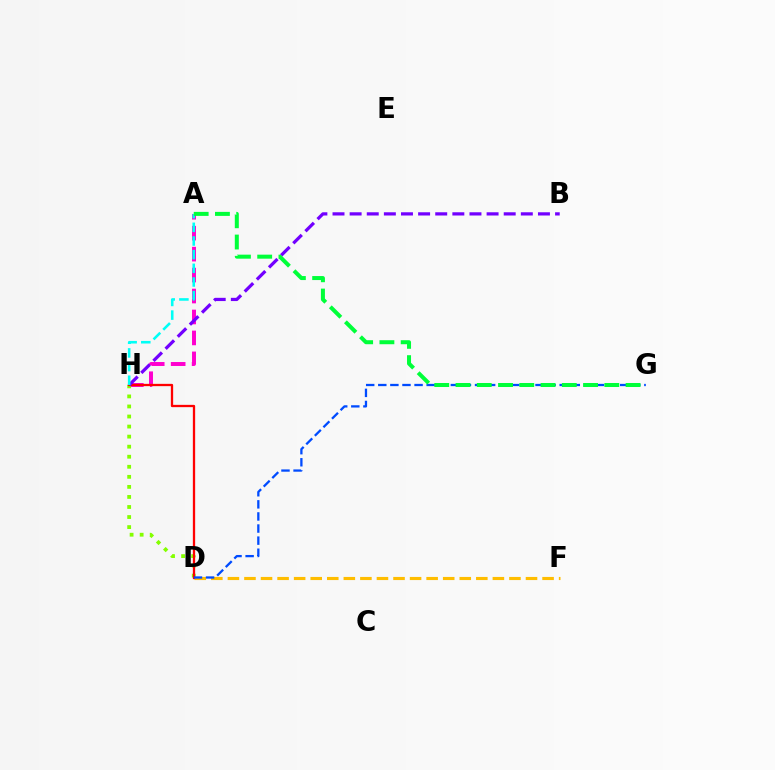{('A', 'H'): [{'color': '#ff00cf', 'line_style': 'dashed', 'thickness': 2.85}, {'color': '#00fff6', 'line_style': 'dashed', 'thickness': 1.86}], ('D', 'H'): [{'color': '#84ff00', 'line_style': 'dotted', 'thickness': 2.73}, {'color': '#ff0000', 'line_style': 'solid', 'thickness': 1.66}], ('D', 'F'): [{'color': '#ffbd00', 'line_style': 'dashed', 'thickness': 2.25}], ('B', 'H'): [{'color': '#7200ff', 'line_style': 'dashed', 'thickness': 2.33}], ('D', 'G'): [{'color': '#004bff', 'line_style': 'dashed', 'thickness': 1.64}], ('A', 'G'): [{'color': '#00ff39', 'line_style': 'dashed', 'thickness': 2.89}]}